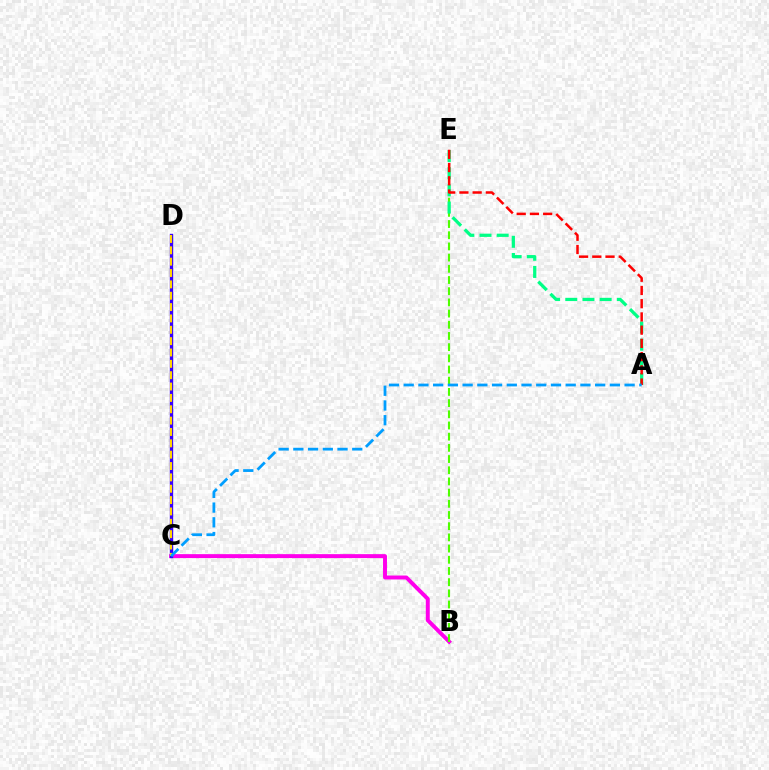{('B', 'C'): [{'color': '#ff00ed', 'line_style': 'solid', 'thickness': 2.84}], ('B', 'E'): [{'color': '#4fff00', 'line_style': 'dashed', 'thickness': 1.52}], ('A', 'E'): [{'color': '#00ff86', 'line_style': 'dashed', 'thickness': 2.33}, {'color': '#ff0000', 'line_style': 'dashed', 'thickness': 1.8}], ('C', 'D'): [{'color': '#3700ff', 'line_style': 'solid', 'thickness': 2.43}, {'color': '#ffd500', 'line_style': 'dashed', 'thickness': 1.54}], ('A', 'C'): [{'color': '#009eff', 'line_style': 'dashed', 'thickness': 2.0}]}